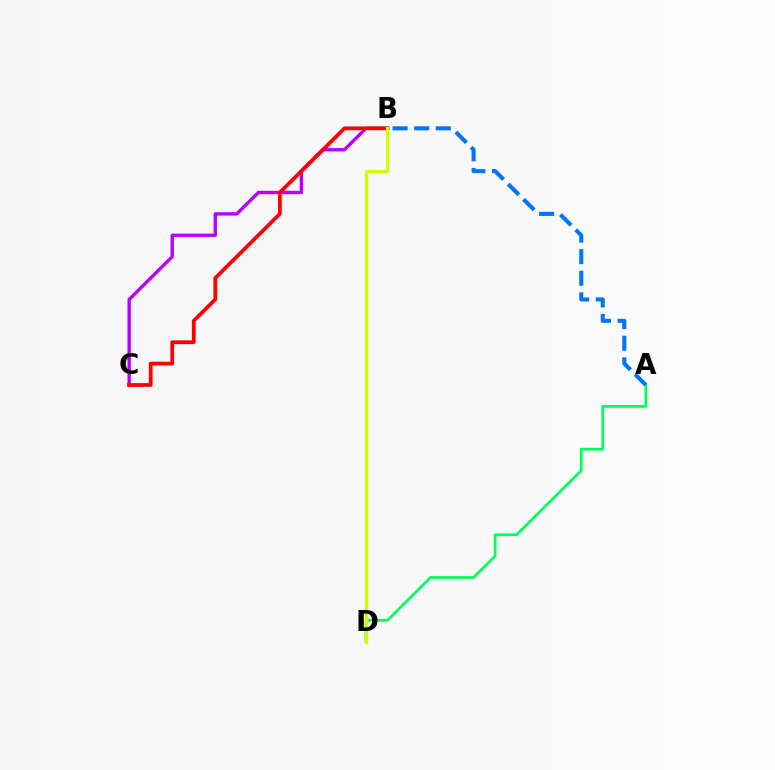{('A', 'D'): [{'color': '#00ff5c', 'line_style': 'solid', 'thickness': 1.97}], ('B', 'C'): [{'color': '#b900ff', 'line_style': 'solid', 'thickness': 2.42}, {'color': '#ff0000', 'line_style': 'solid', 'thickness': 2.71}], ('A', 'B'): [{'color': '#0074ff', 'line_style': 'dashed', 'thickness': 2.93}], ('B', 'D'): [{'color': '#d1ff00', 'line_style': 'solid', 'thickness': 2.35}]}